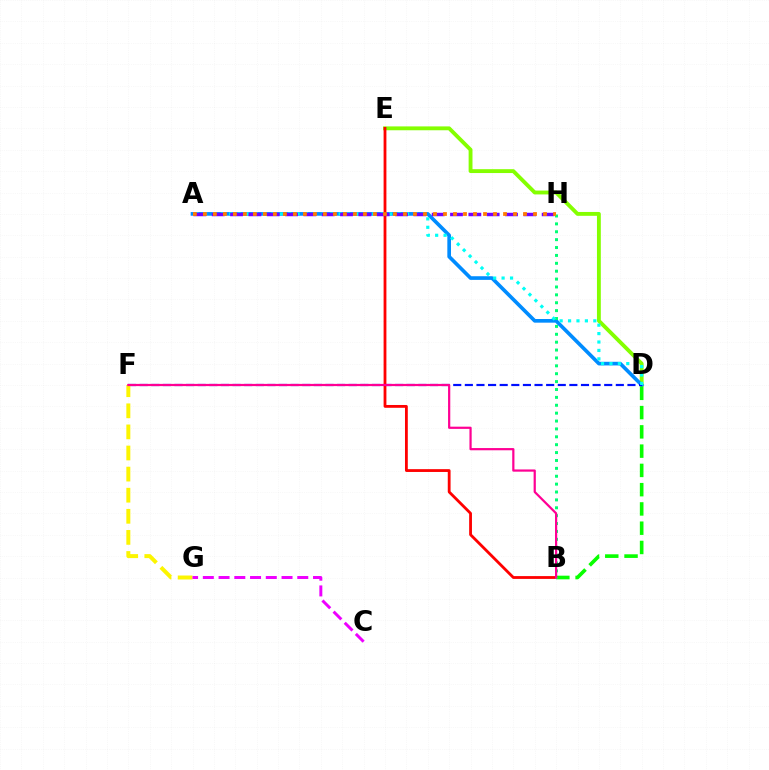{('D', 'E'): [{'color': '#84ff00', 'line_style': 'solid', 'thickness': 2.78}], ('A', 'D'): [{'color': '#008cff', 'line_style': 'solid', 'thickness': 2.63}, {'color': '#00fff6', 'line_style': 'dotted', 'thickness': 2.29}], ('D', 'F'): [{'color': '#0010ff', 'line_style': 'dashed', 'thickness': 1.58}], ('F', 'G'): [{'color': '#fcf500', 'line_style': 'dashed', 'thickness': 2.87}], ('B', 'E'): [{'color': '#ff0000', 'line_style': 'solid', 'thickness': 2.02}], ('B', 'D'): [{'color': '#08ff00', 'line_style': 'dashed', 'thickness': 2.62}], ('B', 'H'): [{'color': '#00ff74', 'line_style': 'dotted', 'thickness': 2.14}], ('A', 'H'): [{'color': '#7200ff', 'line_style': 'dashed', 'thickness': 2.49}, {'color': '#ff7c00', 'line_style': 'dotted', 'thickness': 2.72}], ('B', 'F'): [{'color': '#ff0094', 'line_style': 'solid', 'thickness': 1.59}], ('C', 'G'): [{'color': '#ee00ff', 'line_style': 'dashed', 'thickness': 2.14}]}